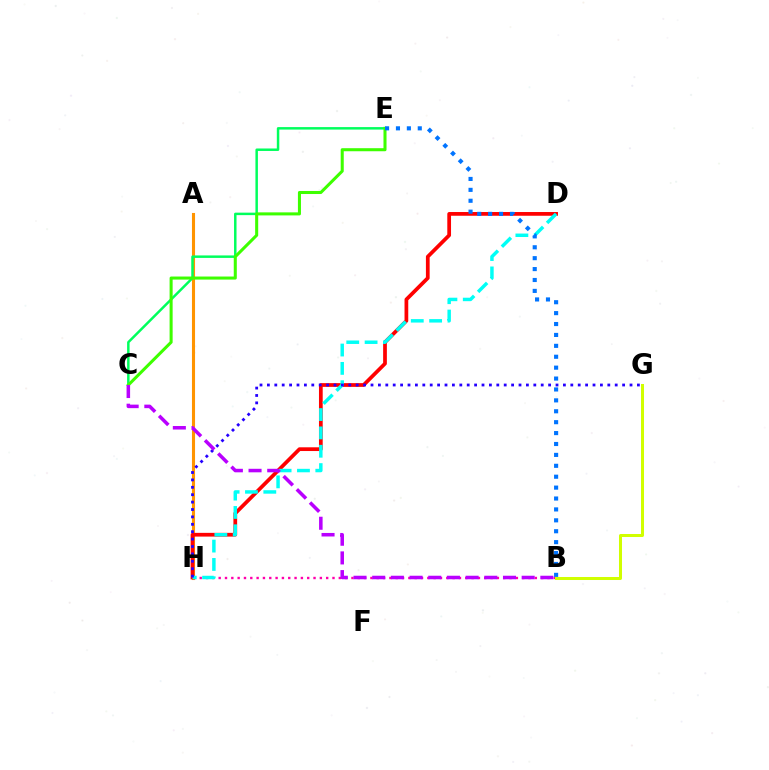{('A', 'H'): [{'color': '#ff9400', 'line_style': 'solid', 'thickness': 2.22}], ('B', 'H'): [{'color': '#ff00ac', 'line_style': 'dotted', 'thickness': 1.72}], ('C', 'E'): [{'color': '#00ff5c', 'line_style': 'solid', 'thickness': 1.79}, {'color': '#3dff00', 'line_style': 'solid', 'thickness': 2.19}], ('D', 'H'): [{'color': '#ff0000', 'line_style': 'solid', 'thickness': 2.69}, {'color': '#00fff6', 'line_style': 'dashed', 'thickness': 2.49}], ('B', 'G'): [{'color': '#d1ff00', 'line_style': 'solid', 'thickness': 2.17}], ('G', 'H'): [{'color': '#2500ff', 'line_style': 'dotted', 'thickness': 2.01}], ('B', 'E'): [{'color': '#0074ff', 'line_style': 'dotted', 'thickness': 2.96}], ('B', 'C'): [{'color': '#b900ff', 'line_style': 'dashed', 'thickness': 2.54}]}